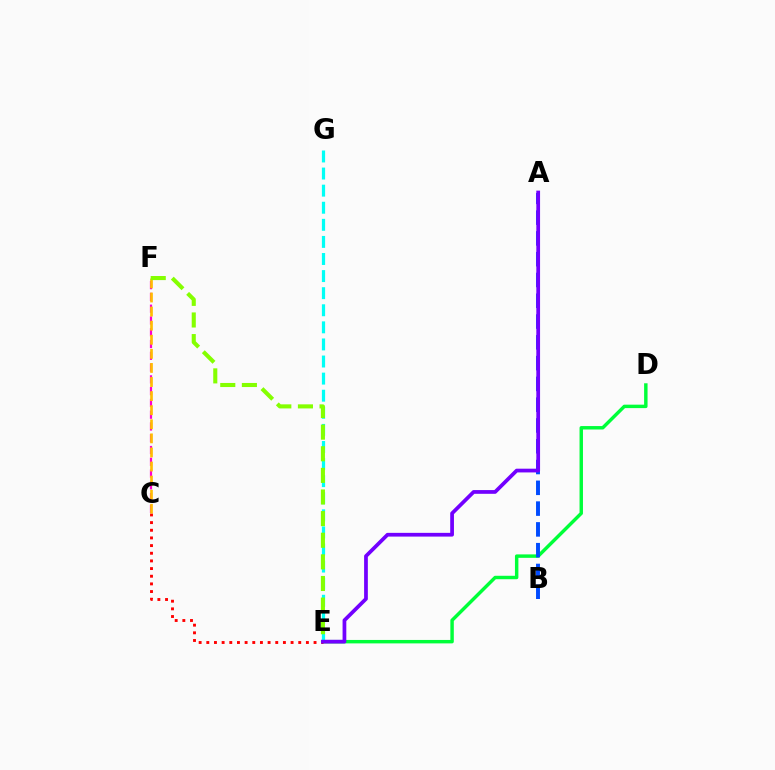{('D', 'E'): [{'color': '#00ff39', 'line_style': 'solid', 'thickness': 2.48}], ('E', 'G'): [{'color': '#00fff6', 'line_style': 'dashed', 'thickness': 2.32}], ('C', 'E'): [{'color': '#ff0000', 'line_style': 'dotted', 'thickness': 2.08}], ('C', 'F'): [{'color': '#ff00cf', 'line_style': 'dashed', 'thickness': 1.6}, {'color': '#ffbd00', 'line_style': 'dashed', 'thickness': 1.91}], ('E', 'F'): [{'color': '#84ff00', 'line_style': 'dashed', 'thickness': 2.94}], ('A', 'B'): [{'color': '#004bff', 'line_style': 'dashed', 'thickness': 2.82}], ('A', 'E'): [{'color': '#7200ff', 'line_style': 'solid', 'thickness': 2.69}]}